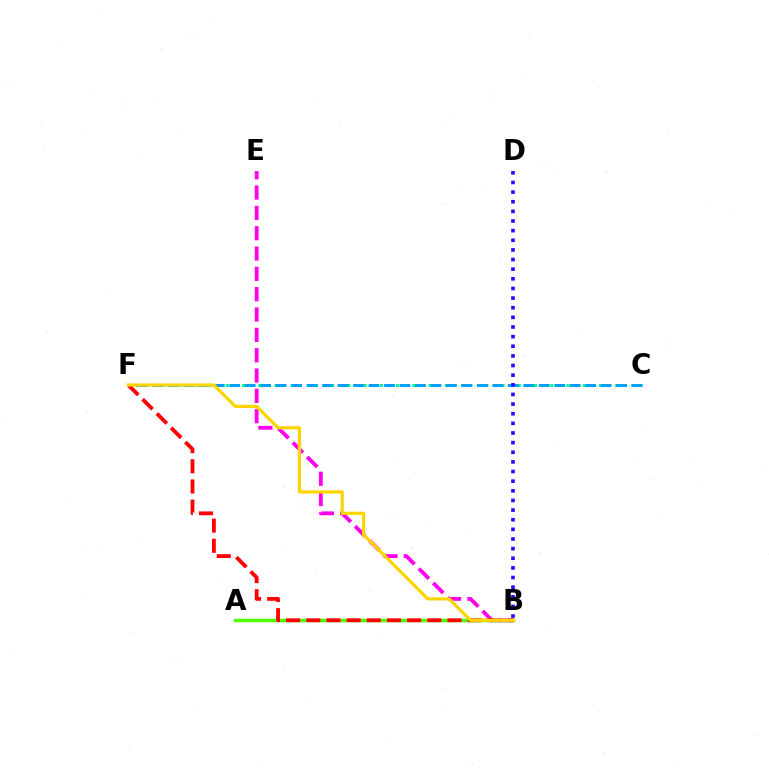{('A', 'B'): [{'color': '#4fff00', 'line_style': 'solid', 'thickness': 2.51}], ('B', 'E'): [{'color': '#ff00ed', 'line_style': 'dashed', 'thickness': 2.76}], ('C', 'F'): [{'color': '#00ff86', 'line_style': 'dotted', 'thickness': 2.2}, {'color': '#009eff', 'line_style': 'dashed', 'thickness': 2.1}], ('B', 'F'): [{'color': '#ff0000', 'line_style': 'dashed', 'thickness': 2.74}, {'color': '#ffd500', 'line_style': 'solid', 'thickness': 2.33}], ('B', 'D'): [{'color': '#3700ff', 'line_style': 'dotted', 'thickness': 2.62}]}